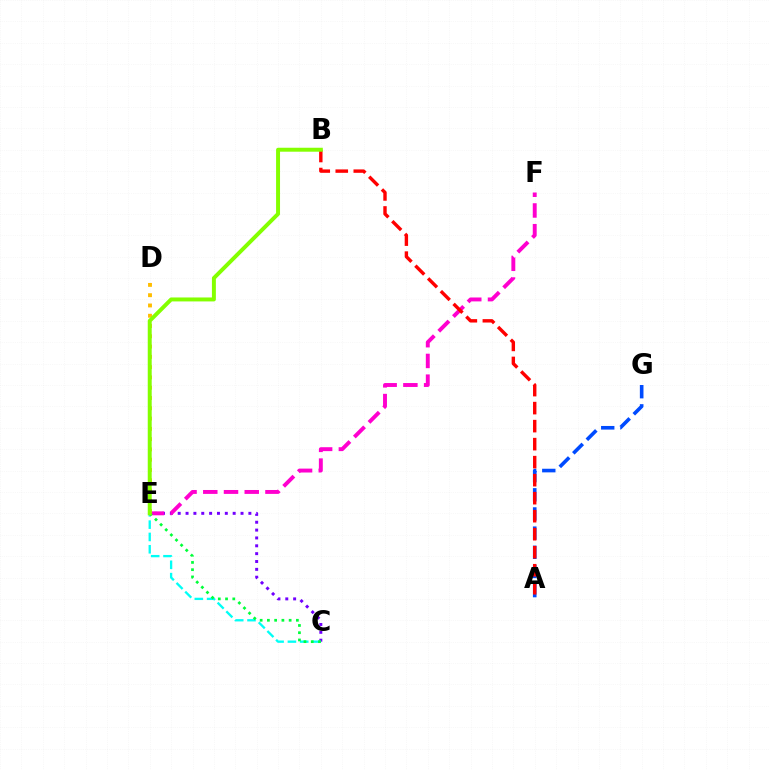{('C', 'E'): [{'color': '#7200ff', 'line_style': 'dotted', 'thickness': 2.13}, {'color': '#00fff6', 'line_style': 'dashed', 'thickness': 1.67}, {'color': '#00ff39', 'line_style': 'dotted', 'thickness': 1.97}], ('E', 'F'): [{'color': '#ff00cf', 'line_style': 'dashed', 'thickness': 2.82}], ('A', 'G'): [{'color': '#004bff', 'line_style': 'dashed', 'thickness': 2.6}], ('D', 'E'): [{'color': '#ffbd00', 'line_style': 'dotted', 'thickness': 2.79}], ('A', 'B'): [{'color': '#ff0000', 'line_style': 'dashed', 'thickness': 2.45}], ('B', 'E'): [{'color': '#84ff00', 'line_style': 'solid', 'thickness': 2.85}]}